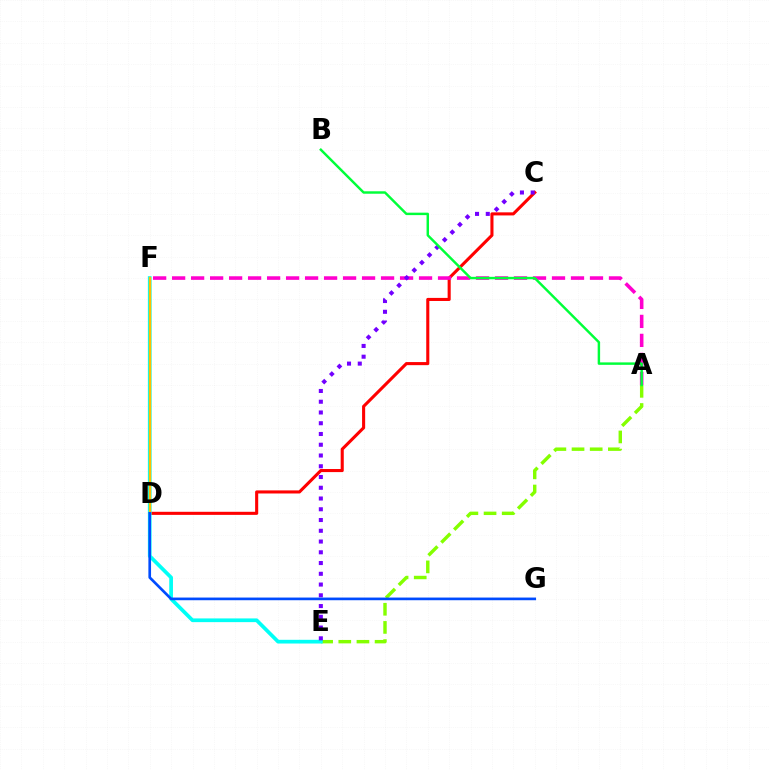{('A', 'E'): [{'color': '#84ff00', 'line_style': 'dashed', 'thickness': 2.47}], ('C', 'D'): [{'color': '#ff0000', 'line_style': 'solid', 'thickness': 2.22}], ('E', 'F'): [{'color': '#00fff6', 'line_style': 'solid', 'thickness': 2.67}], ('A', 'F'): [{'color': '#ff00cf', 'line_style': 'dashed', 'thickness': 2.58}], ('D', 'F'): [{'color': '#ffbd00', 'line_style': 'solid', 'thickness': 1.67}], ('C', 'E'): [{'color': '#7200ff', 'line_style': 'dotted', 'thickness': 2.92}], ('A', 'B'): [{'color': '#00ff39', 'line_style': 'solid', 'thickness': 1.76}], ('D', 'G'): [{'color': '#004bff', 'line_style': 'solid', 'thickness': 1.92}]}